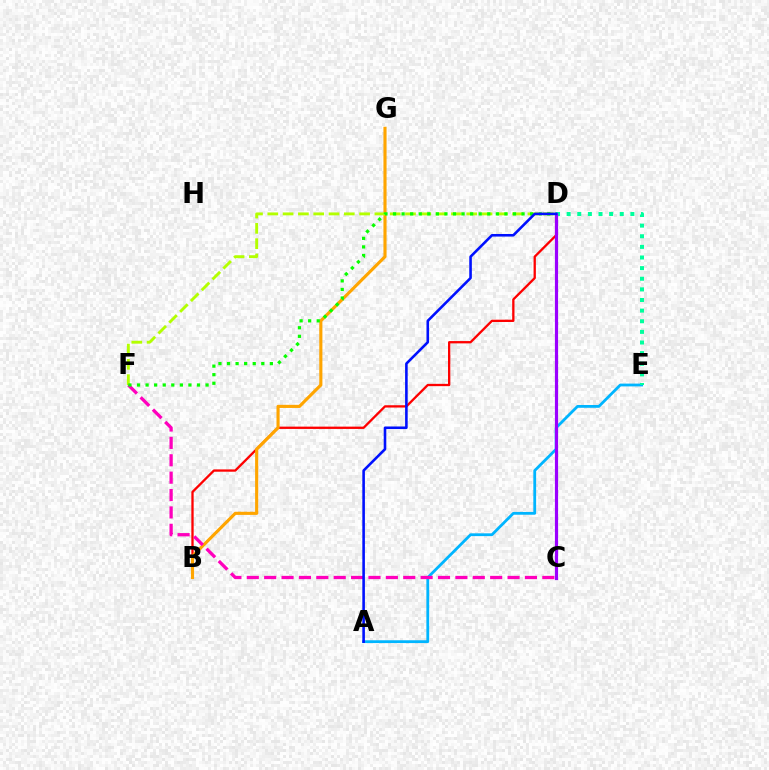{('B', 'D'): [{'color': '#ff0000', 'line_style': 'solid', 'thickness': 1.66}], ('A', 'E'): [{'color': '#00b5ff', 'line_style': 'solid', 'thickness': 2.02}], ('D', 'E'): [{'color': '#00ff9d', 'line_style': 'dotted', 'thickness': 2.89}], ('B', 'G'): [{'color': '#ffa500', 'line_style': 'solid', 'thickness': 2.25}], ('D', 'F'): [{'color': '#b3ff00', 'line_style': 'dashed', 'thickness': 2.08}, {'color': '#08ff00', 'line_style': 'dotted', 'thickness': 2.33}], ('C', 'F'): [{'color': '#ff00bd', 'line_style': 'dashed', 'thickness': 2.36}], ('C', 'D'): [{'color': '#9b00ff', 'line_style': 'solid', 'thickness': 2.29}], ('A', 'D'): [{'color': '#0010ff', 'line_style': 'solid', 'thickness': 1.87}]}